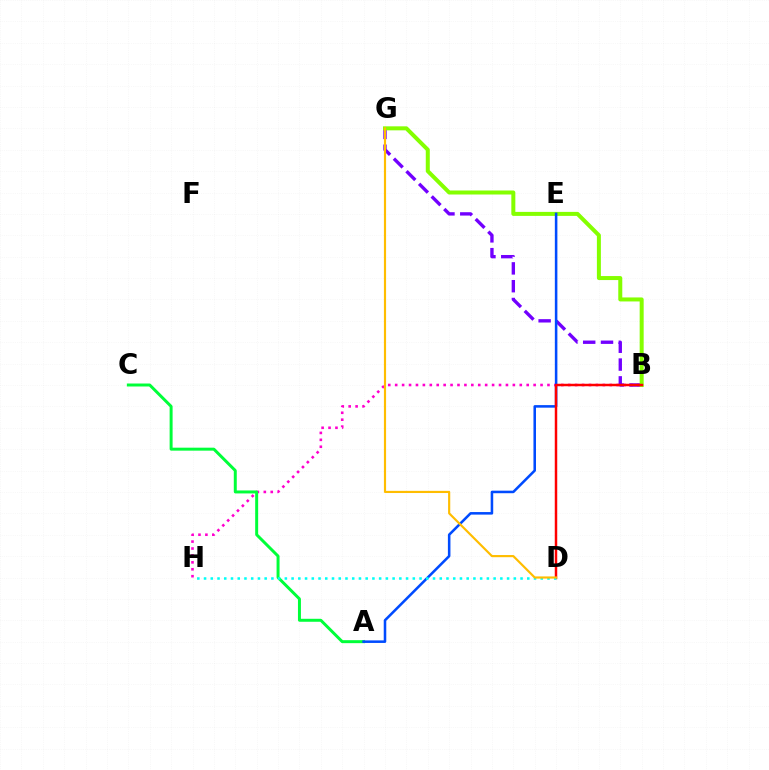{('B', 'H'): [{'color': '#ff00cf', 'line_style': 'dotted', 'thickness': 1.88}], ('B', 'G'): [{'color': '#7200ff', 'line_style': 'dashed', 'thickness': 2.42}, {'color': '#84ff00', 'line_style': 'solid', 'thickness': 2.88}], ('A', 'C'): [{'color': '#00ff39', 'line_style': 'solid', 'thickness': 2.14}], ('A', 'E'): [{'color': '#004bff', 'line_style': 'solid', 'thickness': 1.84}], ('B', 'D'): [{'color': '#ff0000', 'line_style': 'solid', 'thickness': 1.78}], ('D', 'H'): [{'color': '#00fff6', 'line_style': 'dotted', 'thickness': 1.83}], ('D', 'G'): [{'color': '#ffbd00', 'line_style': 'solid', 'thickness': 1.56}]}